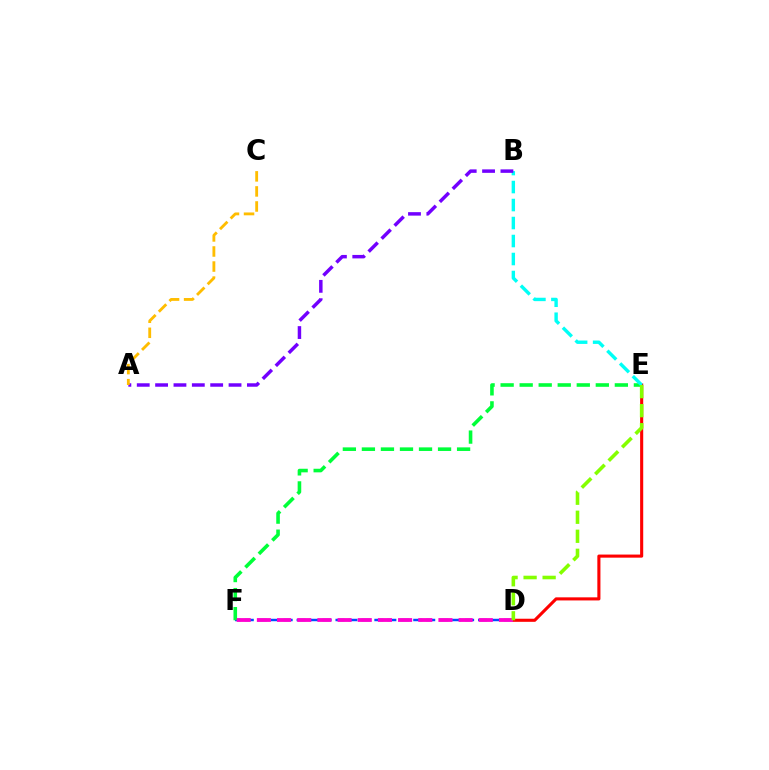{('D', 'F'): [{'color': '#004bff', 'line_style': 'dashed', 'thickness': 1.76}, {'color': '#ff00cf', 'line_style': 'dashed', 'thickness': 2.74}], ('D', 'E'): [{'color': '#ff0000', 'line_style': 'solid', 'thickness': 2.23}, {'color': '#84ff00', 'line_style': 'dashed', 'thickness': 2.58}], ('E', 'F'): [{'color': '#00ff39', 'line_style': 'dashed', 'thickness': 2.59}], ('B', 'E'): [{'color': '#00fff6', 'line_style': 'dashed', 'thickness': 2.44}], ('A', 'B'): [{'color': '#7200ff', 'line_style': 'dashed', 'thickness': 2.49}], ('A', 'C'): [{'color': '#ffbd00', 'line_style': 'dashed', 'thickness': 2.04}]}